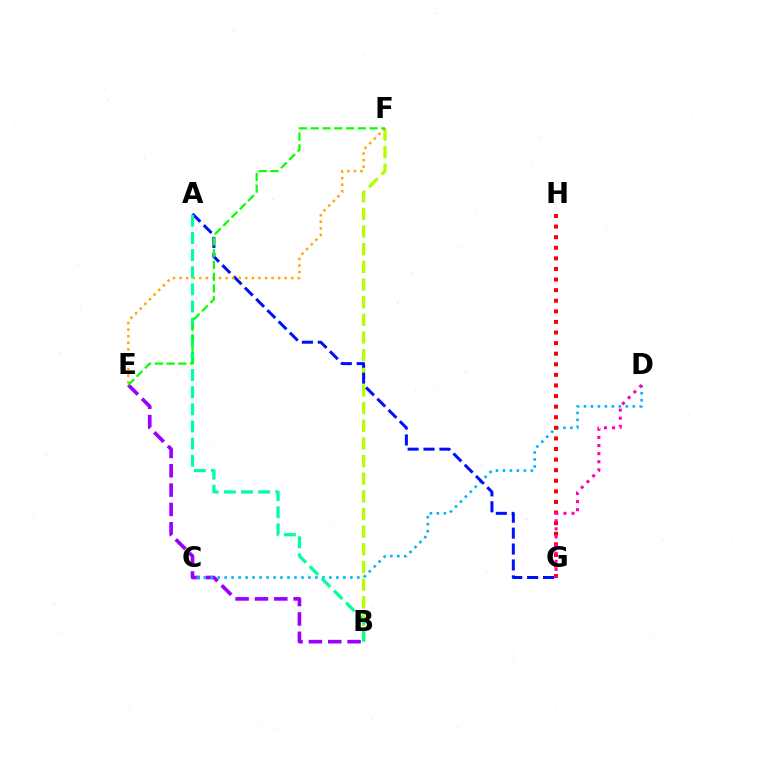{('B', 'F'): [{'color': '#b3ff00', 'line_style': 'dashed', 'thickness': 2.4}], ('B', 'E'): [{'color': '#9b00ff', 'line_style': 'dashed', 'thickness': 2.63}], ('C', 'D'): [{'color': '#00b5ff', 'line_style': 'dotted', 'thickness': 1.9}], ('A', 'G'): [{'color': '#0010ff', 'line_style': 'dashed', 'thickness': 2.16}], ('E', 'F'): [{'color': '#ffa500', 'line_style': 'dotted', 'thickness': 1.78}, {'color': '#08ff00', 'line_style': 'dashed', 'thickness': 1.6}], ('A', 'B'): [{'color': '#00ff9d', 'line_style': 'dashed', 'thickness': 2.33}], ('G', 'H'): [{'color': '#ff0000', 'line_style': 'dotted', 'thickness': 2.88}], ('D', 'G'): [{'color': '#ff00bd', 'line_style': 'dotted', 'thickness': 2.2}]}